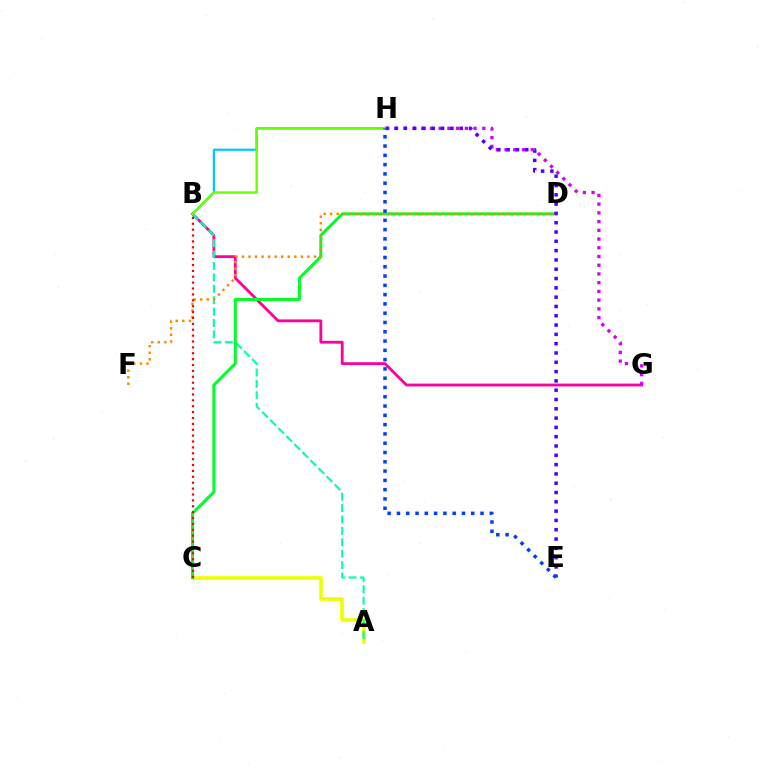{('B', 'H'): [{'color': '#00c7ff', 'line_style': 'solid', 'thickness': 1.59}, {'color': '#66ff00', 'line_style': 'solid', 'thickness': 1.68}], ('A', 'C'): [{'color': '#eeff00', 'line_style': 'solid', 'thickness': 2.6}], ('B', 'G'): [{'color': '#ff00a0', 'line_style': 'solid', 'thickness': 2.03}], ('A', 'B'): [{'color': '#00ffaf', 'line_style': 'dashed', 'thickness': 1.55}], ('C', 'D'): [{'color': '#00ff27', 'line_style': 'solid', 'thickness': 2.17}], ('D', 'F'): [{'color': '#ff8800', 'line_style': 'dotted', 'thickness': 1.78}], ('G', 'H'): [{'color': '#d600ff', 'line_style': 'dotted', 'thickness': 2.37}], ('E', 'H'): [{'color': '#4f00ff', 'line_style': 'dotted', 'thickness': 2.53}, {'color': '#003fff', 'line_style': 'dotted', 'thickness': 2.52}], ('B', 'C'): [{'color': '#ff0000', 'line_style': 'dotted', 'thickness': 1.6}]}